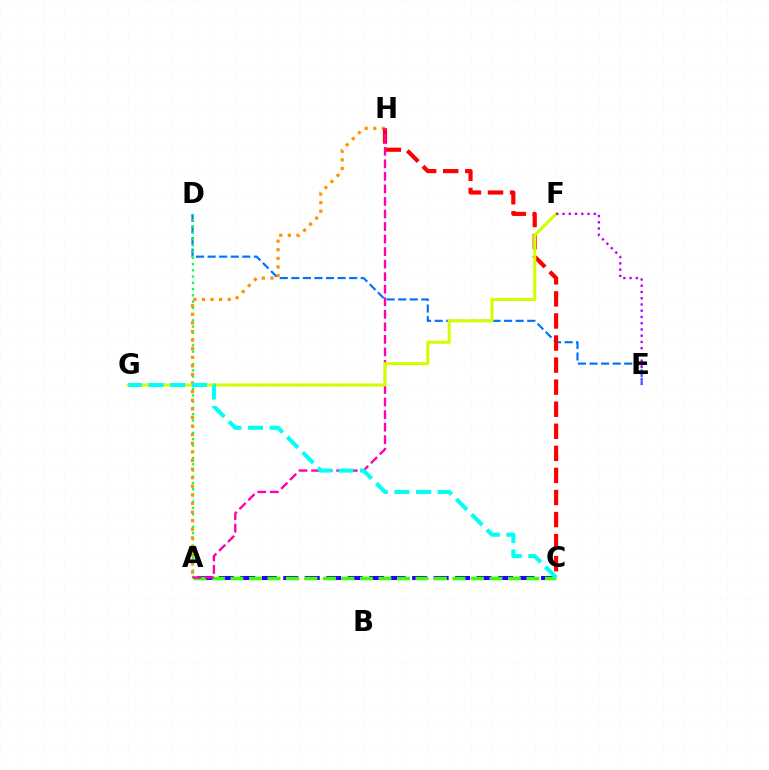{('D', 'E'): [{'color': '#0074ff', 'line_style': 'dashed', 'thickness': 1.57}], ('A', 'C'): [{'color': '#2500ff', 'line_style': 'dashed', 'thickness': 2.92}, {'color': '#3dff00', 'line_style': 'dashed', 'thickness': 2.51}], ('A', 'D'): [{'color': '#00ff5c', 'line_style': 'dotted', 'thickness': 1.7}], ('A', 'H'): [{'color': '#ff9400', 'line_style': 'dotted', 'thickness': 2.34}, {'color': '#ff00ac', 'line_style': 'dashed', 'thickness': 1.7}], ('C', 'H'): [{'color': '#ff0000', 'line_style': 'dashed', 'thickness': 3.0}], ('F', 'G'): [{'color': '#d1ff00', 'line_style': 'solid', 'thickness': 2.23}], ('E', 'F'): [{'color': '#b900ff', 'line_style': 'dotted', 'thickness': 1.7}], ('C', 'G'): [{'color': '#00fff6', 'line_style': 'dashed', 'thickness': 2.94}]}